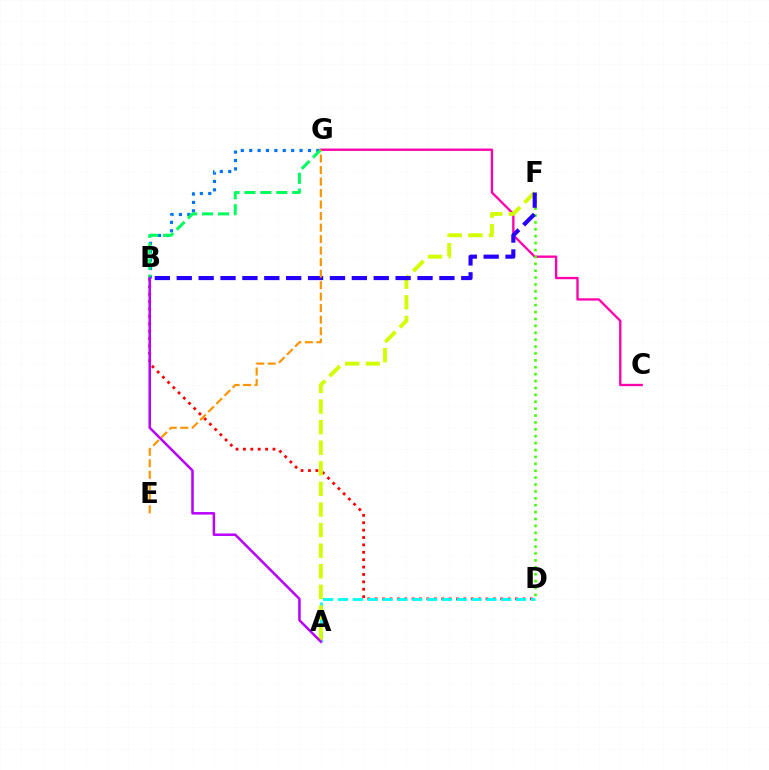{('B', 'G'): [{'color': '#0074ff', 'line_style': 'dotted', 'thickness': 2.28}, {'color': '#00ff5c', 'line_style': 'dashed', 'thickness': 2.16}], ('B', 'D'): [{'color': '#ff0000', 'line_style': 'dotted', 'thickness': 2.01}], ('C', 'G'): [{'color': '#ff00ac', 'line_style': 'solid', 'thickness': 1.68}], ('A', 'D'): [{'color': '#00fff6', 'line_style': 'dashed', 'thickness': 2.02}], ('A', 'F'): [{'color': '#d1ff00', 'line_style': 'dashed', 'thickness': 2.8}], ('D', 'F'): [{'color': '#3dff00', 'line_style': 'dotted', 'thickness': 1.87}], ('B', 'F'): [{'color': '#2500ff', 'line_style': 'dashed', 'thickness': 2.97}], ('E', 'G'): [{'color': '#ff9400', 'line_style': 'dashed', 'thickness': 1.56}], ('A', 'B'): [{'color': '#b900ff', 'line_style': 'solid', 'thickness': 1.81}]}